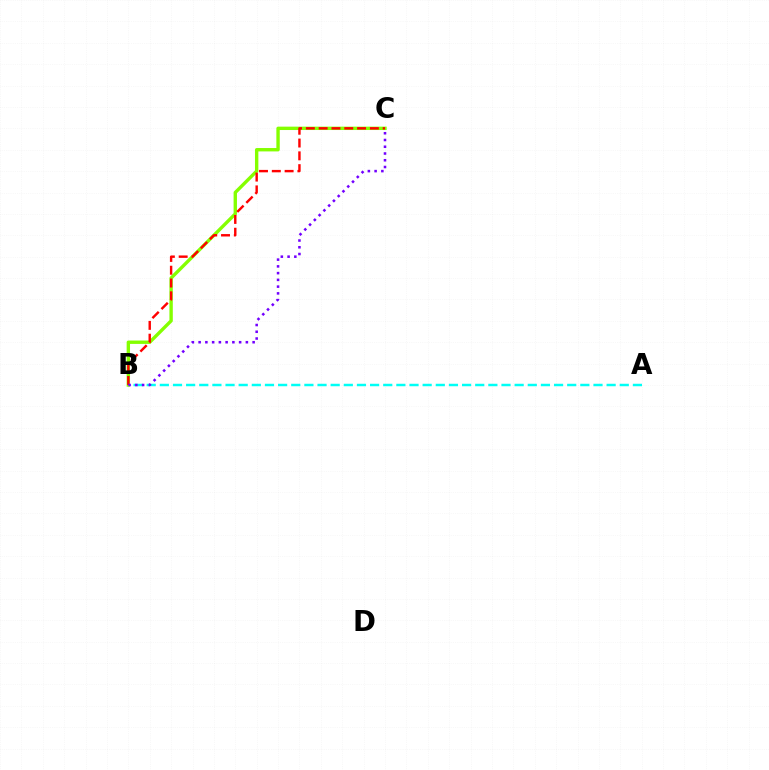{('A', 'B'): [{'color': '#00fff6', 'line_style': 'dashed', 'thickness': 1.79}], ('B', 'C'): [{'color': '#84ff00', 'line_style': 'solid', 'thickness': 2.43}, {'color': '#ff0000', 'line_style': 'dashed', 'thickness': 1.74}, {'color': '#7200ff', 'line_style': 'dotted', 'thickness': 1.83}]}